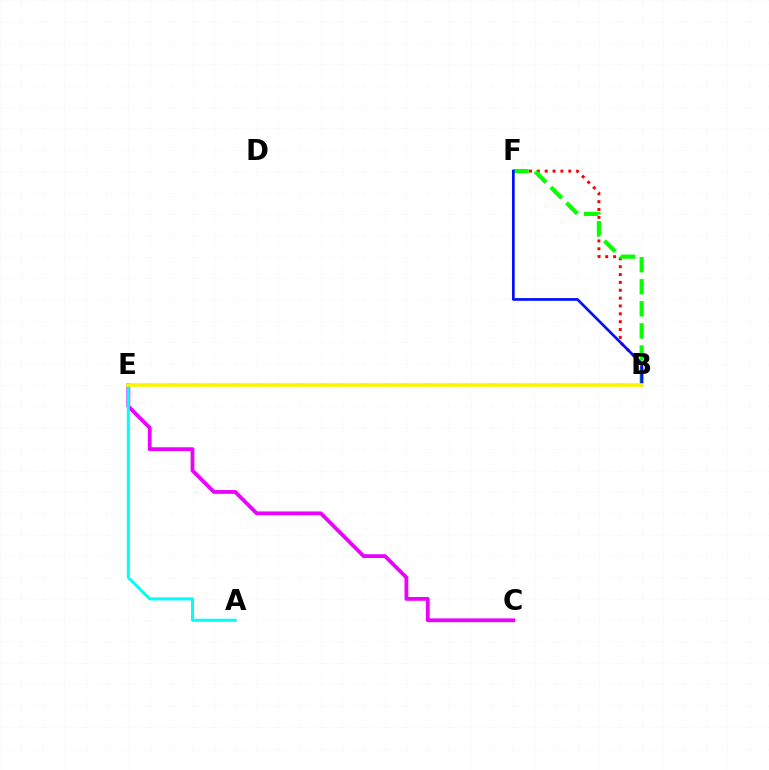{('B', 'F'): [{'color': '#ff0000', 'line_style': 'dotted', 'thickness': 2.13}, {'color': '#08ff00', 'line_style': 'dashed', 'thickness': 3.0}, {'color': '#0010ff', 'line_style': 'solid', 'thickness': 1.94}], ('C', 'E'): [{'color': '#ee00ff', 'line_style': 'solid', 'thickness': 2.73}], ('A', 'E'): [{'color': '#00fff6', 'line_style': 'solid', 'thickness': 2.18}], ('B', 'E'): [{'color': '#fcf500', 'line_style': 'solid', 'thickness': 2.57}]}